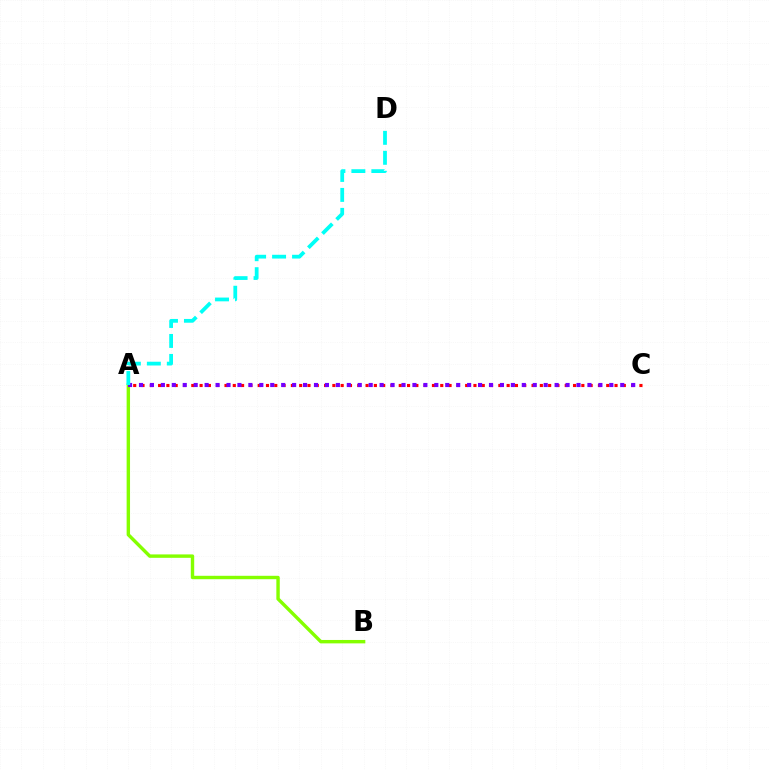{('A', 'B'): [{'color': '#84ff00', 'line_style': 'solid', 'thickness': 2.45}], ('A', 'C'): [{'color': '#ff0000', 'line_style': 'dotted', 'thickness': 2.25}, {'color': '#7200ff', 'line_style': 'dotted', 'thickness': 2.97}], ('A', 'D'): [{'color': '#00fff6', 'line_style': 'dashed', 'thickness': 2.71}]}